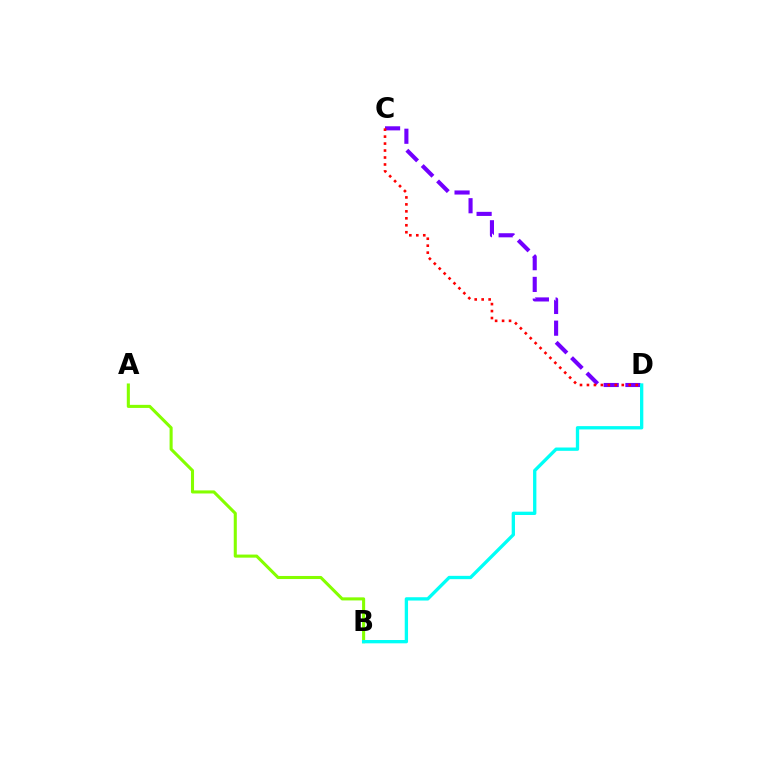{('C', 'D'): [{'color': '#7200ff', 'line_style': 'dashed', 'thickness': 2.95}, {'color': '#ff0000', 'line_style': 'dotted', 'thickness': 1.89}], ('A', 'B'): [{'color': '#84ff00', 'line_style': 'solid', 'thickness': 2.21}], ('B', 'D'): [{'color': '#00fff6', 'line_style': 'solid', 'thickness': 2.39}]}